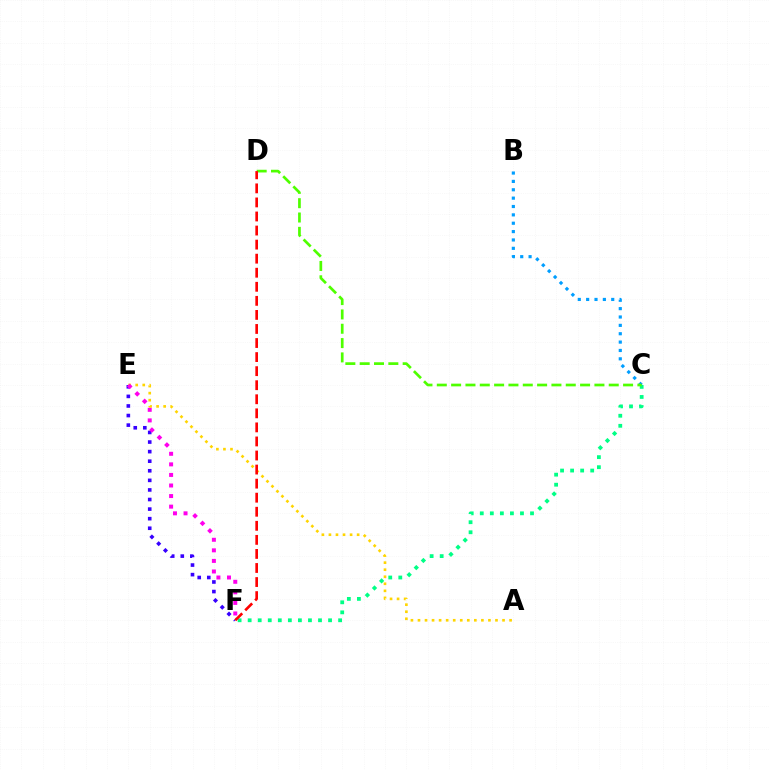{('B', 'C'): [{'color': '#009eff', 'line_style': 'dotted', 'thickness': 2.27}], ('C', 'F'): [{'color': '#00ff86', 'line_style': 'dotted', 'thickness': 2.73}], ('C', 'D'): [{'color': '#4fff00', 'line_style': 'dashed', 'thickness': 1.95}], ('A', 'E'): [{'color': '#ffd500', 'line_style': 'dotted', 'thickness': 1.91}], ('E', 'F'): [{'color': '#3700ff', 'line_style': 'dotted', 'thickness': 2.6}, {'color': '#ff00ed', 'line_style': 'dotted', 'thickness': 2.87}], ('D', 'F'): [{'color': '#ff0000', 'line_style': 'dashed', 'thickness': 1.91}]}